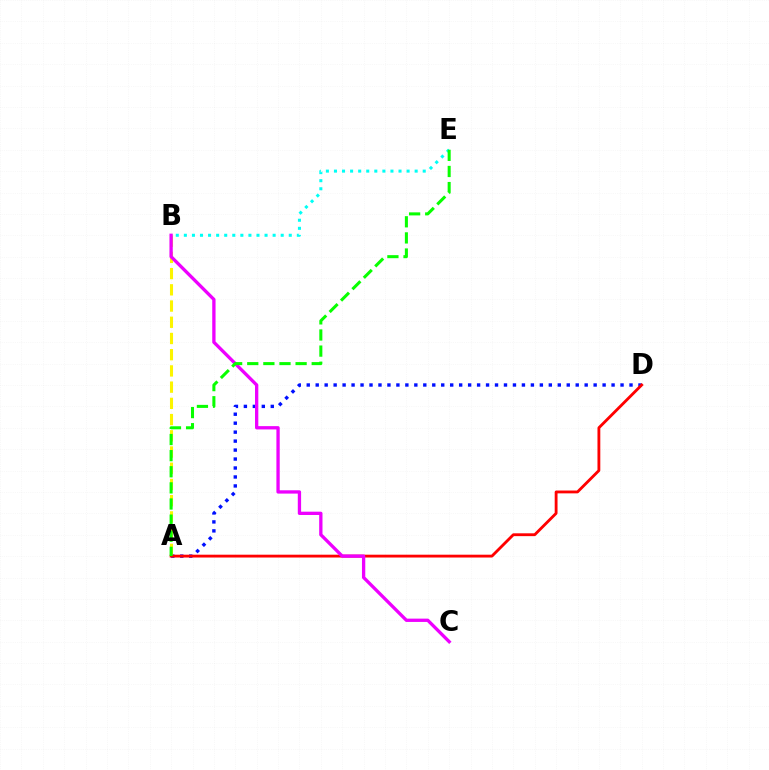{('A', 'D'): [{'color': '#0010ff', 'line_style': 'dotted', 'thickness': 2.44}, {'color': '#ff0000', 'line_style': 'solid', 'thickness': 2.04}], ('A', 'B'): [{'color': '#fcf500', 'line_style': 'dashed', 'thickness': 2.2}], ('B', 'E'): [{'color': '#00fff6', 'line_style': 'dotted', 'thickness': 2.19}], ('B', 'C'): [{'color': '#ee00ff', 'line_style': 'solid', 'thickness': 2.38}], ('A', 'E'): [{'color': '#08ff00', 'line_style': 'dashed', 'thickness': 2.19}]}